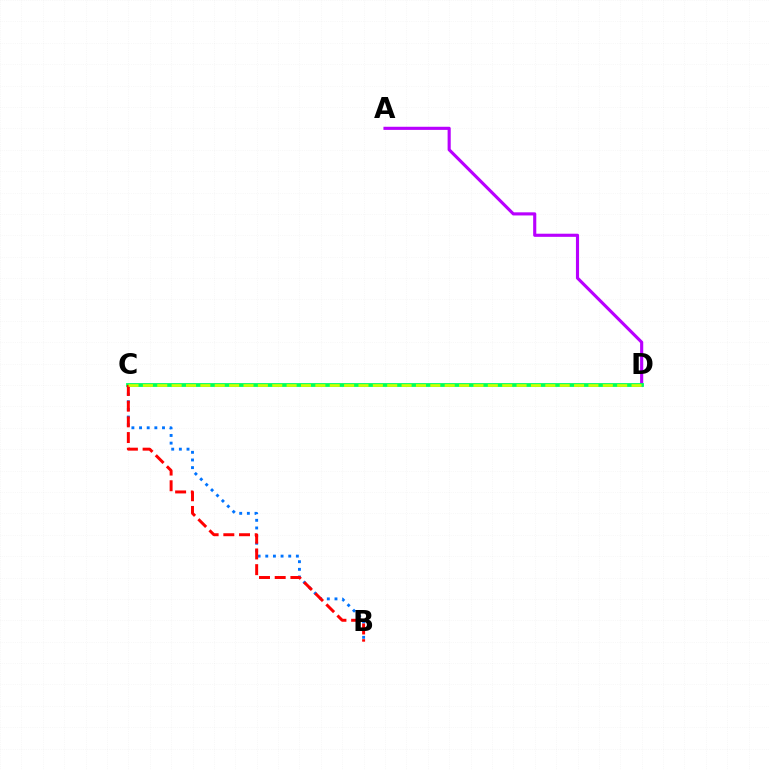{('A', 'D'): [{'color': '#b900ff', 'line_style': 'solid', 'thickness': 2.25}], ('B', 'C'): [{'color': '#0074ff', 'line_style': 'dotted', 'thickness': 2.08}, {'color': '#ff0000', 'line_style': 'dashed', 'thickness': 2.13}], ('C', 'D'): [{'color': '#00ff5c', 'line_style': 'solid', 'thickness': 2.73}, {'color': '#d1ff00', 'line_style': 'dashed', 'thickness': 1.95}]}